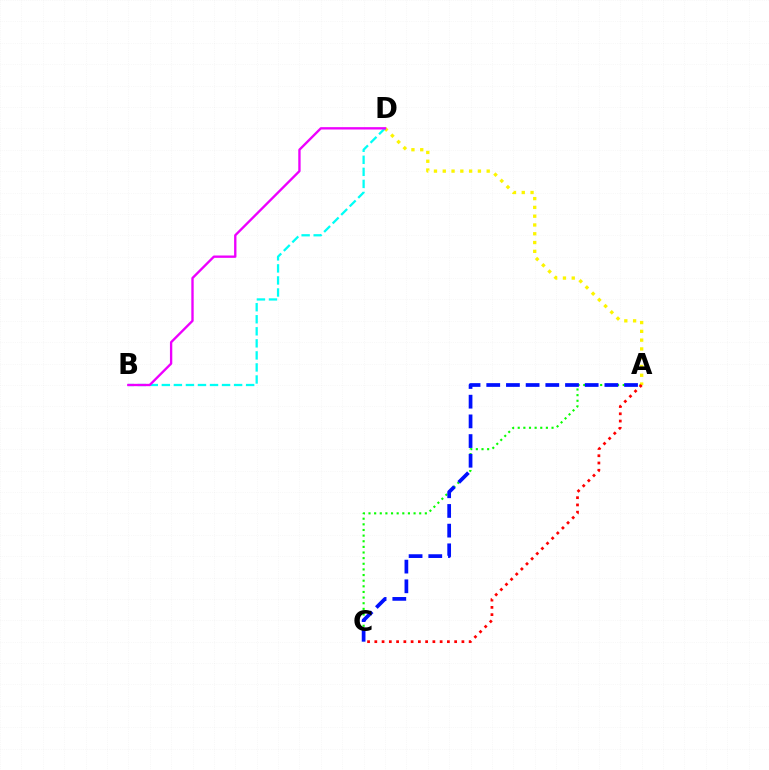{('A', 'C'): [{'color': '#08ff00', 'line_style': 'dotted', 'thickness': 1.53}, {'color': '#0010ff', 'line_style': 'dashed', 'thickness': 2.67}, {'color': '#ff0000', 'line_style': 'dotted', 'thickness': 1.97}], ('A', 'D'): [{'color': '#fcf500', 'line_style': 'dotted', 'thickness': 2.39}], ('B', 'D'): [{'color': '#00fff6', 'line_style': 'dashed', 'thickness': 1.64}, {'color': '#ee00ff', 'line_style': 'solid', 'thickness': 1.69}]}